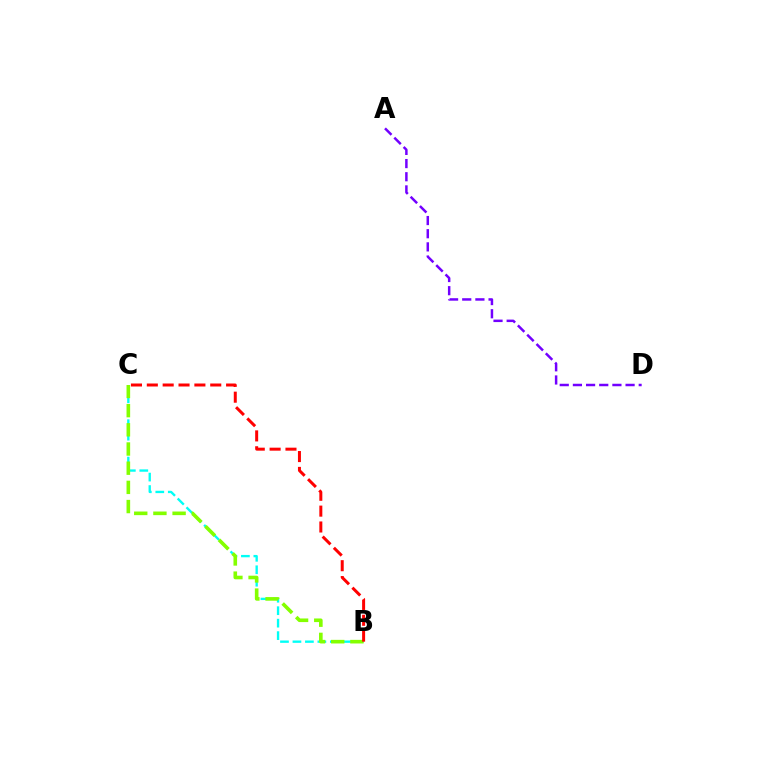{('B', 'C'): [{'color': '#00fff6', 'line_style': 'dashed', 'thickness': 1.69}, {'color': '#84ff00', 'line_style': 'dashed', 'thickness': 2.61}, {'color': '#ff0000', 'line_style': 'dashed', 'thickness': 2.15}], ('A', 'D'): [{'color': '#7200ff', 'line_style': 'dashed', 'thickness': 1.79}]}